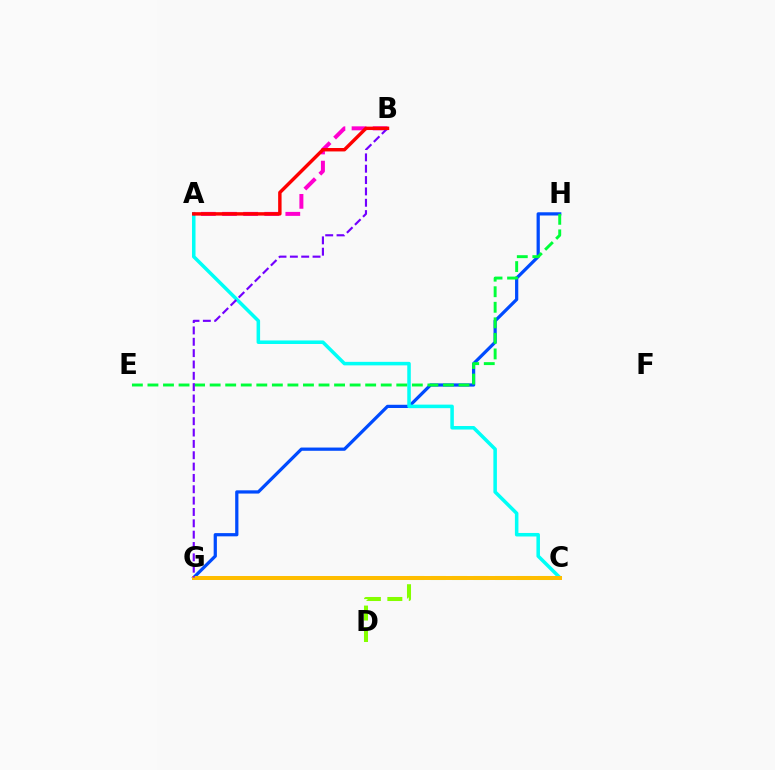{('G', 'H'): [{'color': '#004bff', 'line_style': 'solid', 'thickness': 2.33}], ('C', 'D'): [{'color': '#84ff00', 'line_style': 'dashed', 'thickness': 2.91}], ('A', 'C'): [{'color': '#00fff6', 'line_style': 'solid', 'thickness': 2.54}], ('C', 'G'): [{'color': '#ffbd00', 'line_style': 'solid', 'thickness': 2.87}], ('E', 'H'): [{'color': '#00ff39', 'line_style': 'dashed', 'thickness': 2.11}], ('A', 'B'): [{'color': '#ff00cf', 'line_style': 'dashed', 'thickness': 2.87}, {'color': '#ff0000', 'line_style': 'solid', 'thickness': 2.47}], ('B', 'G'): [{'color': '#7200ff', 'line_style': 'dashed', 'thickness': 1.54}]}